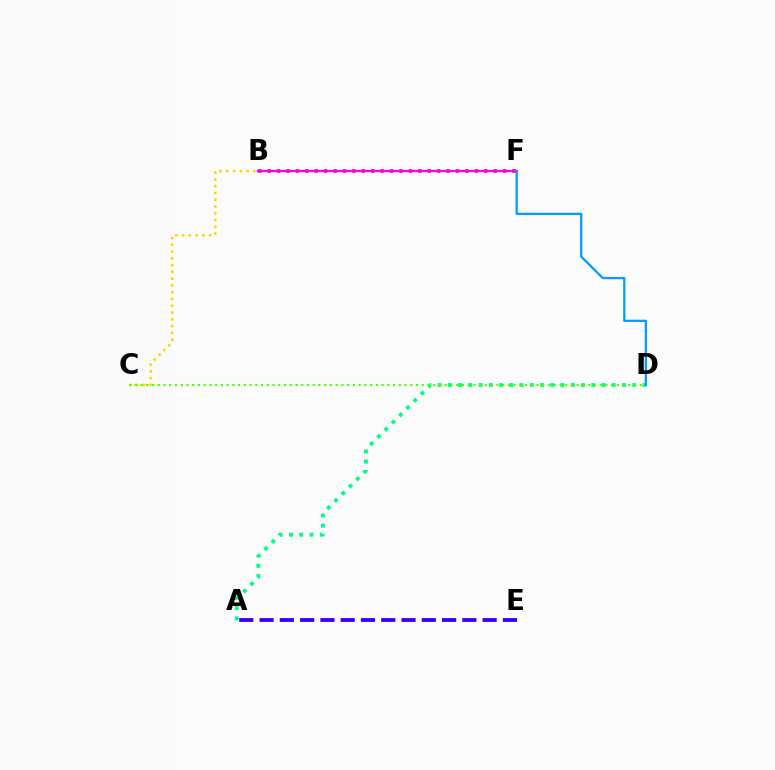{('B', 'F'): [{'color': '#ff0000', 'line_style': 'dotted', 'thickness': 2.56}, {'color': '#ff00ed', 'line_style': 'solid', 'thickness': 1.61}], ('A', 'D'): [{'color': '#00ff86', 'line_style': 'dotted', 'thickness': 2.78}], ('B', 'C'): [{'color': '#ffd500', 'line_style': 'dotted', 'thickness': 1.84}], ('C', 'D'): [{'color': '#4fff00', 'line_style': 'dotted', 'thickness': 1.56}], ('D', 'F'): [{'color': '#009eff', 'line_style': 'solid', 'thickness': 1.64}], ('A', 'E'): [{'color': '#3700ff', 'line_style': 'dashed', 'thickness': 2.75}]}